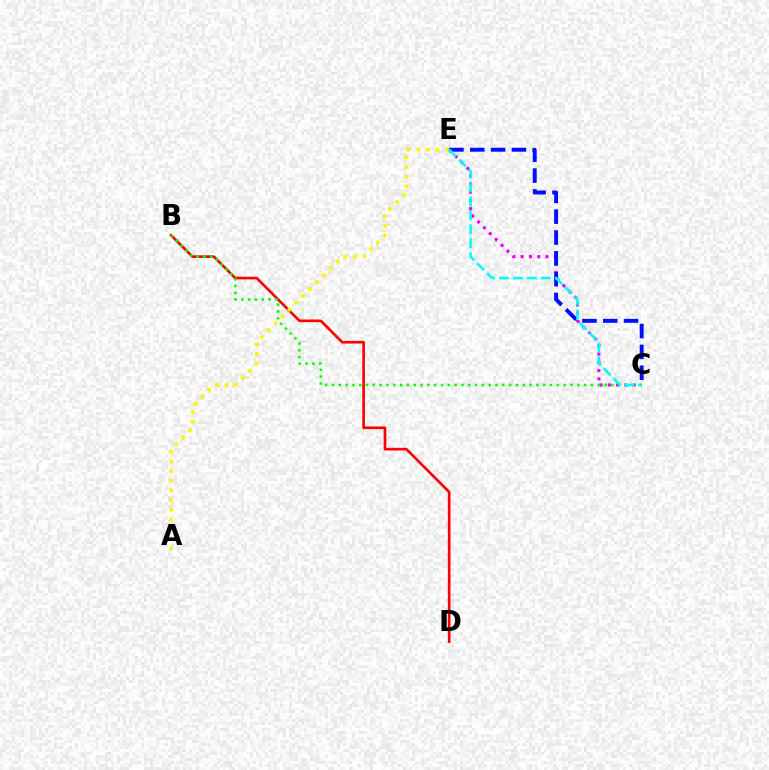{('C', 'E'): [{'color': '#ee00ff', 'line_style': 'dotted', 'thickness': 2.25}, {'color': '#0010ff', 'line_style': 'dashed', 'thickness': 2.83}, {'color': '#00fff6', 'line_style': 'dashed', 'thickness': 1.89}], ('B', 'D'): [{'color': '#ff0000', 'line_style': 'solid', 'thickness': 1.91}], ('B', 'C'): [{'color': '#08ff00', 'line_style': 'dotted', 'thickness': 1.85}], ('A', 'E'): [{'color': '#fcf500', 'line_style': 'dotted', 'thickness': 2.63}]}